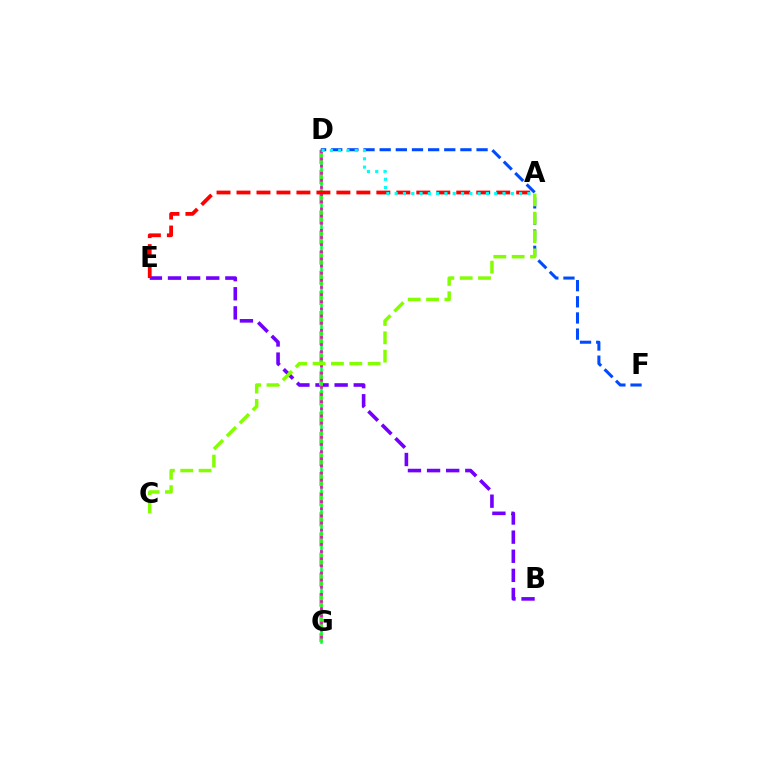{('B', 'E'): [{'color': '#7200ff', 'line_style': 'dashed', 'thickness': 2.6}], ('D', 'G'): [{'color': '#ffbd00', 'line_style': 'dashed', 'thickness': 2.73}, {'color': '#00ff39', 'line_style': 'solid', 'thickness': 1.84}, {'color': '#ff00cf', 'line_style': 'dotted', 'thickness': 1.94}], ('D', 'F'): [{'color': '#004bff', 'line_style': 'dashed', 'thickness': 2.19}], ('A', 'E'): [{'color': '#ff0000', 'line_style': 'dashed', 'thickness': 2.71}], ('A', 'C'): [{'color': '#84ff00', 'line_style': 'dashed', 'thickness': 2.49}], ('A', 'D'): [{'color': '#00fff6', 'line_style': 'dotted', 'thickness': 2.25}]}